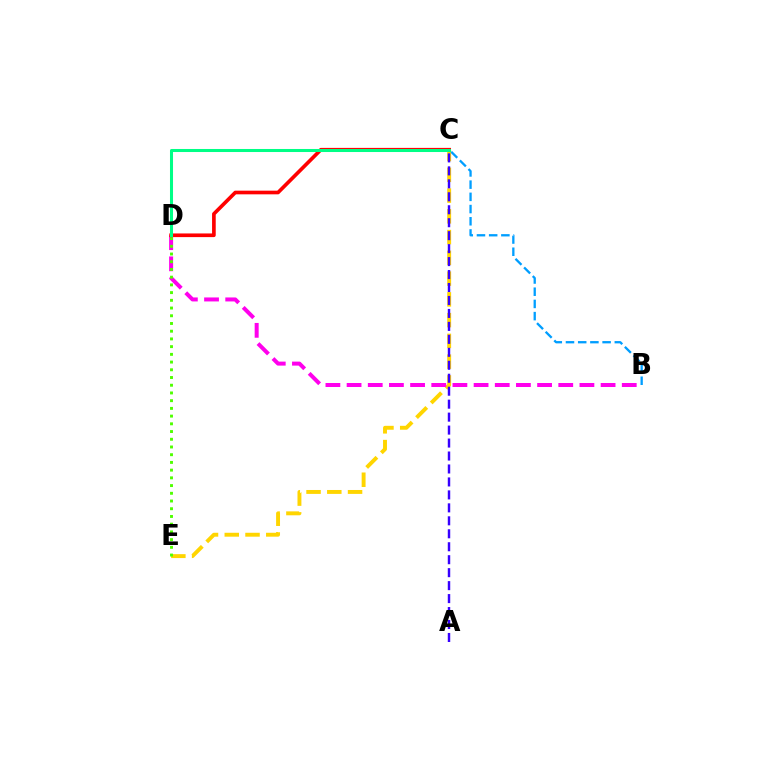{('C', 'E'): [{'color': '#ffd500', 'line_style': 'dashed', 'thickness': 2.82}], ('B', 'D'): [{'color': '#ff00ed', 'line_style': 'dashed', 'thickness': 2.88}], ('B', 'C'): [{'color': '#009eff', 'line_style': 'dashed', 'thickness': 1.66}], ('A', 'C'): [{'color': '#3700ff', 'line_style': 'dashed', 'thickness': 1.76}], ('D', 'E'): [{'color': '#4fff00', 'line_style': 'dotted', 'thickness': 2.1}], ('C', 'D'): [{'color': '#ff0000', 'line_style': 'solid', 'thickness': 2.64}, {'color': '#00ff86', 'line_style': 'solid', 'thickness': 2.19}]}